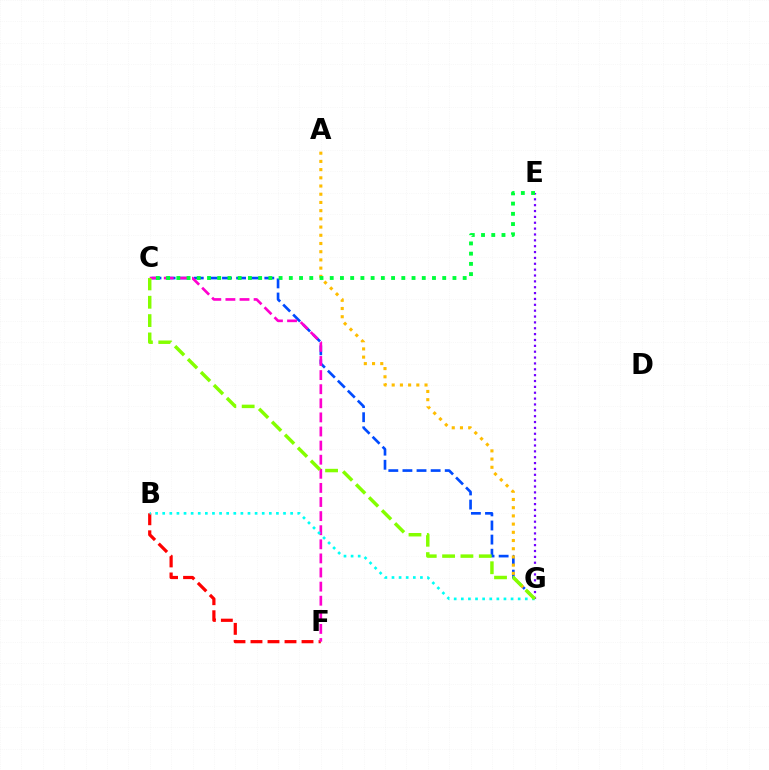{('E', 'G'): [{'color': '#7200ff', 'line_style': 'dotted', 'thickness': 1.59}], ('C', 'G'): [{'color': '#004bff', 'line_style': 'dashed', 'thickness': 1.92}, {'color': '#84ff00', 'line_style': 'dashed', 'thickness': 2.49}], ('B', 'F'): [{'color': '#ff0000', 'line_style': 'dashed', 'thickness': 2.31}], ('A', 'G'): [{'color': '#ffbd00', 'line_style': 'dotted', 'thickness': 2.23}], ('C', 'F'): [{'color': '#ff00cf', 'line_style': 'dashed', 'thickness': 1.92}], ('B', 'G'): [{'color': '#00fff6', 'line_style': 'dotted', 'thickness': 1.93}], ('C', 'E'): [{'color': '#00ff39', 'line_style': 'dotted', 'thickness': 2.78}]}